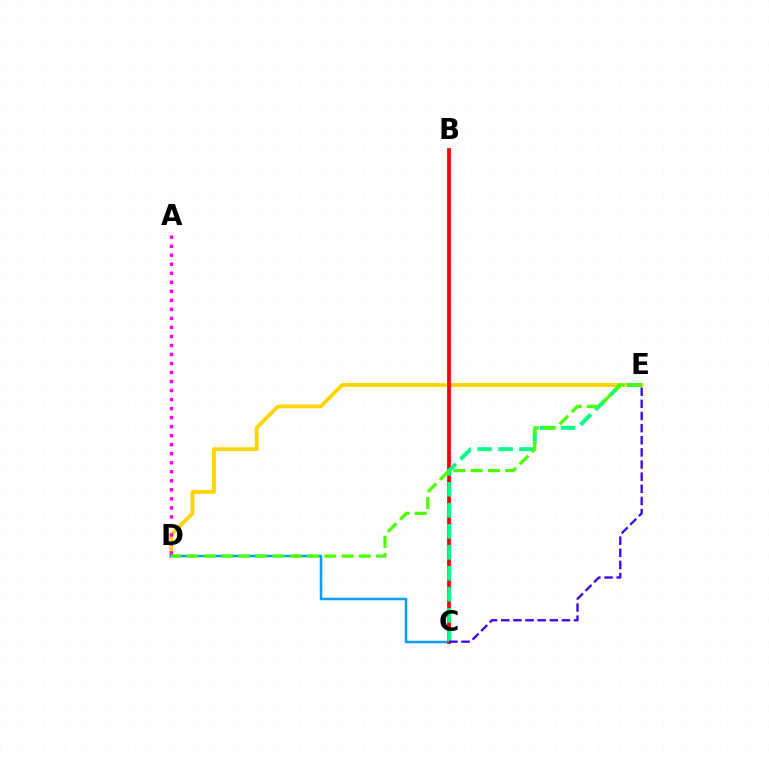{('D', 'E'): [{'color': '#ffd500', 'line_style': 'solid', 'thickness': 2.76}, {'color': '#4fff00', 'line_style': 'dashed', 'thickness': 2.34}], ('C', 'D'): [{'color': '#009eff', 'line_style': 'solid', 'thickness': 1.8}], ('B', 'C'): [{'color': '#ff0000', 'line_style': 'solid', 'thickness': 2.71}], ('A', 'D'): [{'color': '#ff00ed', 'line_style': 'dotted', 'thickness': 2.45}], ('C', 'E'): [{'color': '#00ff86', 'line_style': 'dashed', 'thickness': 2.85}, {'color': '#3700ff', 'line_style': 'dashed', 'thickness': 1.65}]}